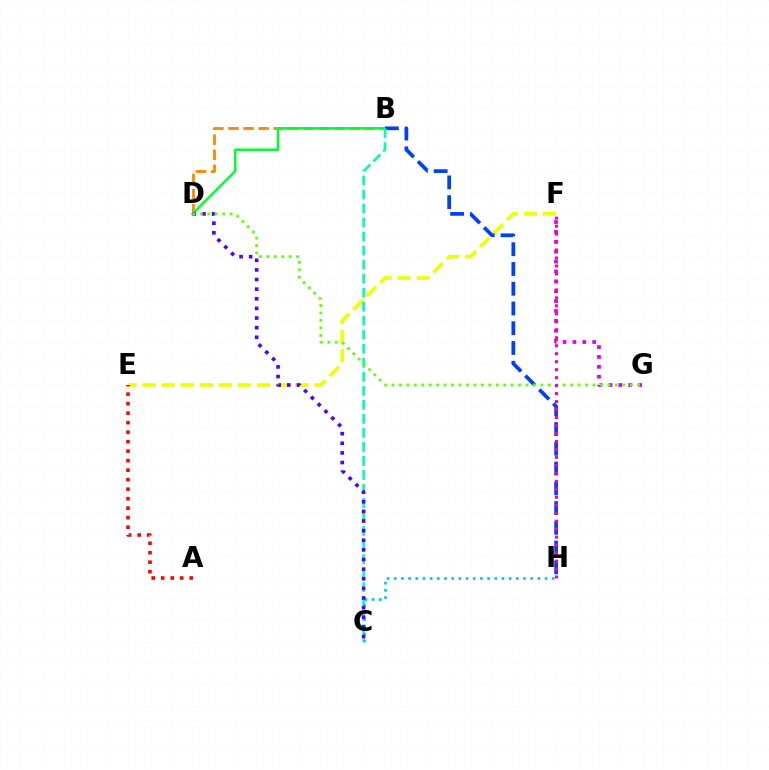{('B', 'D'): [{'color': '#ff8800', 'line_style': 'dashed', 'thickness': 2.05}, {'color': '#00ff27', 'line_style': 'solid', 'thickness': 1.78}], ('E', 'F'): [{'color': '#eeff00', 'line_style': 'dashed', 'thickness': 2.59}], ('F', 'G'): [{'color': '#d600ff', 'line_style': 'dotted', 'thickness': 2.69}], ('A', 'E'): [{'color': '#ff0000', 'line_style': 'dotted', 'thickness': 2.58}], ('B', 'H'): [{'color': '#003fff', 'line_style': 'dashed', 'thickness': 2.68}], ('B', 'C'): [{'color': '#00ffaf', 'line_style': 'dashed', 'thickness': 1.91}], ('C', 'H'): [{'color': '#00c7ff', 'line_style': 'dotted', 'thickness': 1.95}], ('C', 'D'): [{'color': '#4f00ff', 'line_style': 'dotted', 'thickness': 2.61}], ('D', 'G'): [{'color': '#66ff00', 'line_style': 'dotted', 'thickness': 2.02}], ('F', 'H'): [{'color': '#ff00a0', 'line_style': 'dotted', 'thickness': 2.17}]}